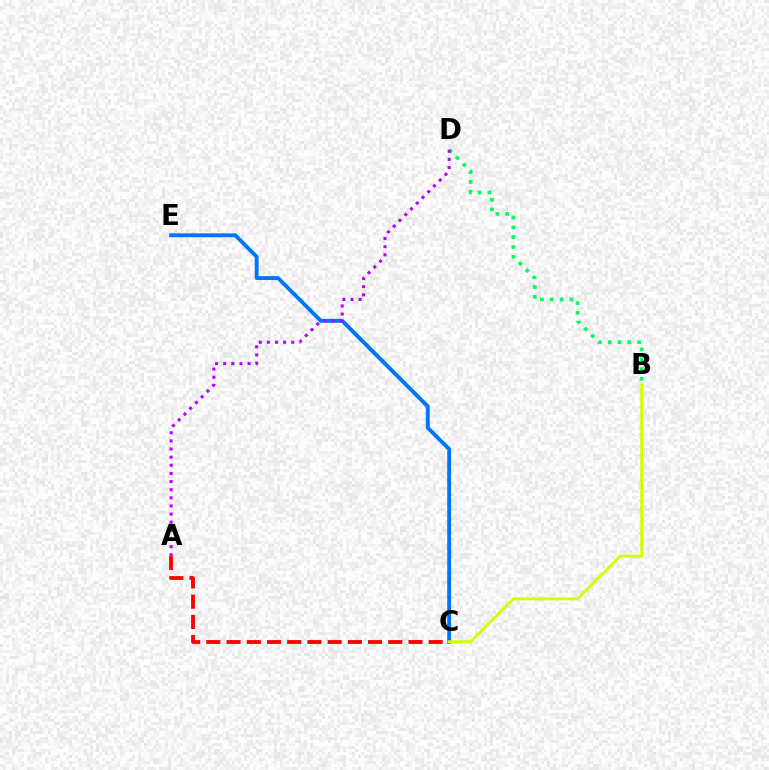{('C', 'E'): [{'color': '#0074ff', 'line_style': 'solid', 'thickness': 2.8}], ('B', 'D'): [{'color': '#00ff5c', 'line_style': 'dotted', 'thickness': 2.66}], ('A', 'C'): [{'color': '#ff0000', 'line_style': 'dashed', 'thickness': 2.75}], ('B', 'C'): [{'color': '#d1ff00', 'line_style': 'solid', 'thickness': 2.03}], ('A', 'D'): [{'color': '#b900ff', 'line_style': 'dotted', 'thickness': 2.21}]}